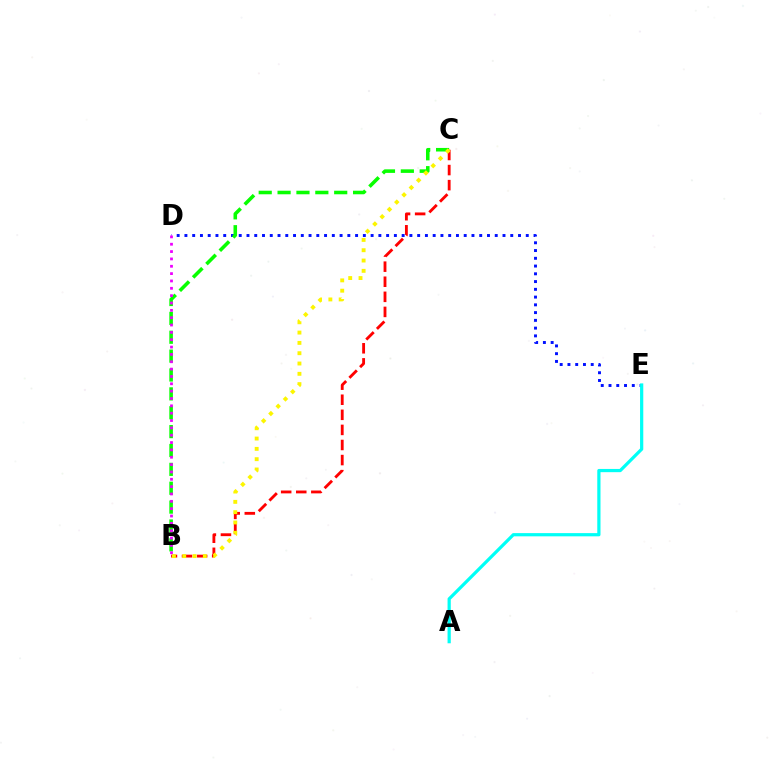{('B', 'C'): [{'color': '#ff0000', 'line_style': 'dashed', 'thickness': 2.05}, {'color': '#08ff00', 'line_style': 'dashed', 'thickness': 2.56}, {'color': '#fcf500', 'line_style': 'dotted', 'thickness': 2.8}], ('D', 'E'): [{'color': '#0010ff', 'line_style': 'dotted', 'thickness': 2.11}], ('A', 'E'): [{'color': '#00fff6', 'line_style': 'solid', 'thickness': 2.32}], ('B', 'D'): [{'color': '#ee00ff', 'line_style': 'dotted', 'thickness': 2.0}]}